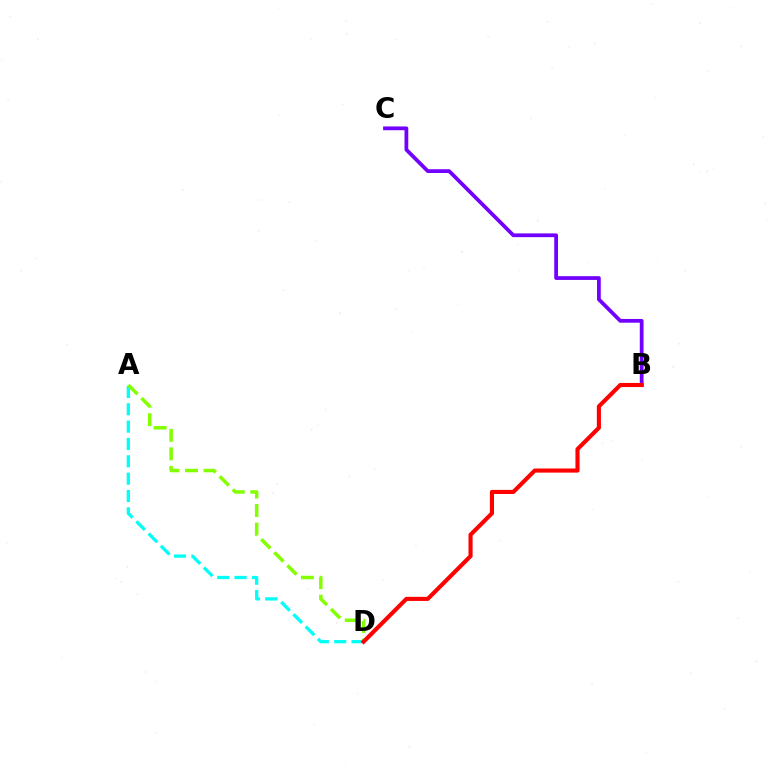{('B', 'C'): [{'color': '#7200ff', 'line_style': 'solid', 'thickness': 2.71}], ('A', 'D'): [{'color': '#00fff6', 'line_style': 'dashed', 'thickness': 2.36}, {'color': '#84ff00', 'line_style': 'dashed', 'thickness': 2.52}], ('B', 'D'): [{'color': '#ff0000', 'line_style': 'solid', 'thickness': 2.96}]}